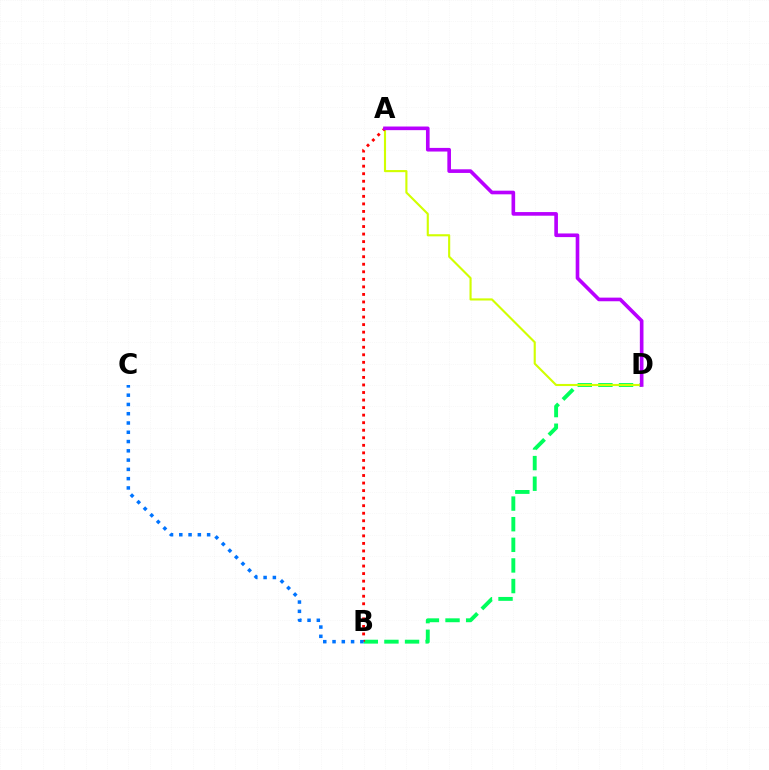{('B', 'D'): [{'color': '#00ff5c', 'line_style': 'dashed', 'thickness': 2.8}], ('A', 'D'): [{'color': '#d1ff00', 'line_style': 'solid', 'thickness': 1.53}, {'color': '#b900ff', 'line_style': 'solid', 'thickness': 2.62}], ('A', 'B'): [{'color': '#ff0000', 'line_style': 'dotted', 'thickness': 2.05}], ('B', 'C'): [{'color': '#0074ff', 'line_style': 'dotted', 'thickness': 2.52}]}